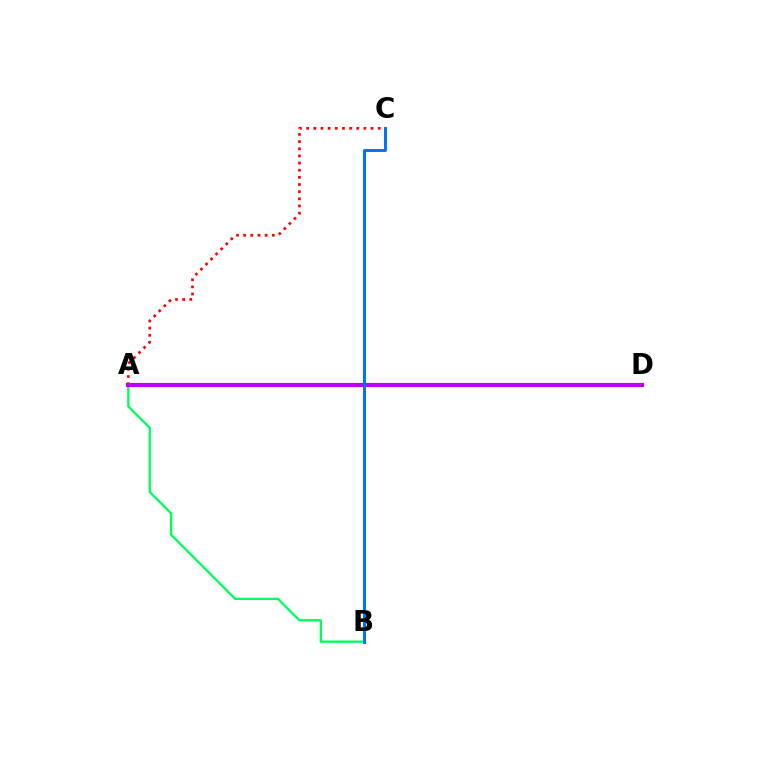{('A', 'B'): [{'color': '#00ff5c', 'line_style': 'solid', 'thickness': 1.67}], ('A', 'C'): [{'color': '#ff0000', 'line_style': 'dotted', 'thickness': 1.94}], ('A', 'D'): [{'color': '#d1ff00', 'line_style': 'solid', 'thickness': 2.94}, {'color': '#b900ff', 'line_style': 'solid', 'thickness': 2.95}], ('B', 'C'): [{'color': '#0074ff', 'line_style': 'solid', 'thickness': 2.15}]}